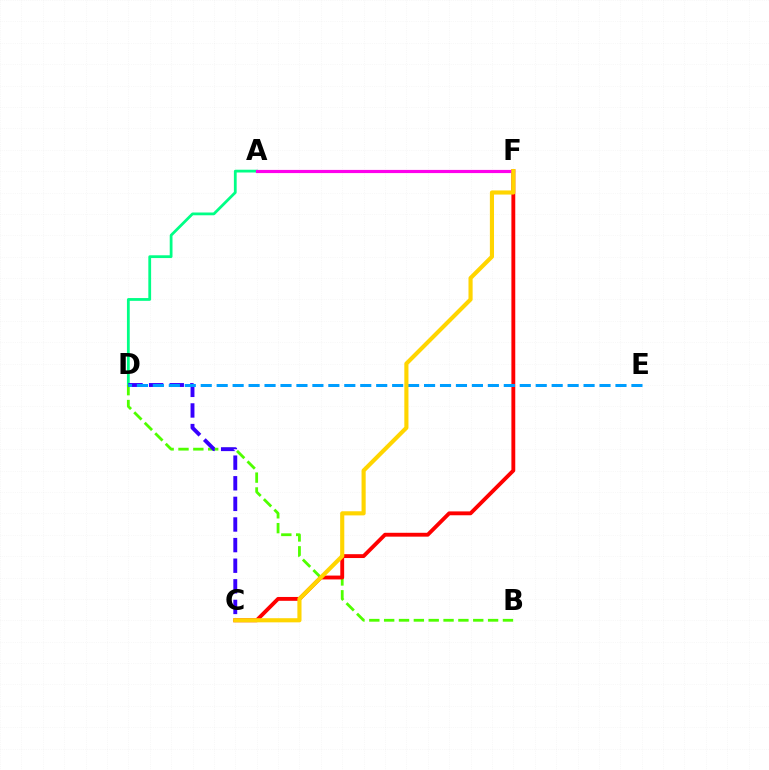{('A', 'D'): [{'color': '#00ff86', 'line_style': 'solid', 'thickness': 2.0}], ('B', 'D'): [{'color': '#4fff00', 'line_style': 'dashed', 'thickness': 2.02}], ('C', 'F'): [{'color': '#ff0000', 'line_style': 'solid', 'thickness': 2.78}, {'color': '#ffd500', 'line_style': 'solid', 'thickness': 2.97}], ('C', 'D'): [{'color': '#3700ff', 'line_style': 'dashed', 'thickness': 2.8}], ('D', 'E'): [{'color': '#009eff', 'line_style': 'dashed', 'thickness': 2.17}], ('A', 'F'): [{'color': '#ff00ed', 'line_style': 'solid', 'thickness': 2.28}]}